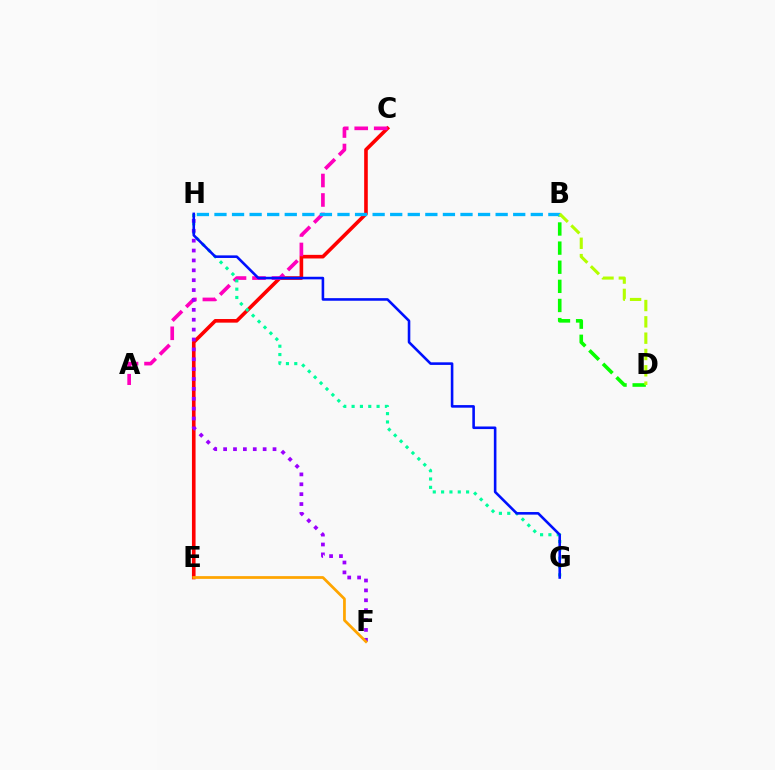{('C', 'E'): [{'color': '#ff0000', 'line_style': 'solid', 'thickness': 2.6}], ('A', 'C'): [{'color': '#ff00bd', 'line_style': 'dashed', 'thickness': 2.65}], ('G', 'H'): [{'color': '#00ff9d', 'line_style': 'dotted', 'thickness': 2.26}, {'color': '#0010ff', 'line_style': 'solid', 'thickness': 1.86}], ('F', 'H'): [{'color': '#9b00ff', 'line_style': 'dotted', 'thickness': 2.69}], ('B', 'D'): [{'color': '#08ff00', 'line_style': 'dashed', 'thickness': 2.6}, {'color': '#b3ff00', 'line_style': 'dashed', 'thickness': 2.22}], ('E', 'F'): [{'color': '#ffa500', 'line_style': 'solid', 'thickness': 1.97}], ('B', 'H'): [{'color': '#00b5ff', 'line_style': 'dashed', 'thickness': 2.39}]}